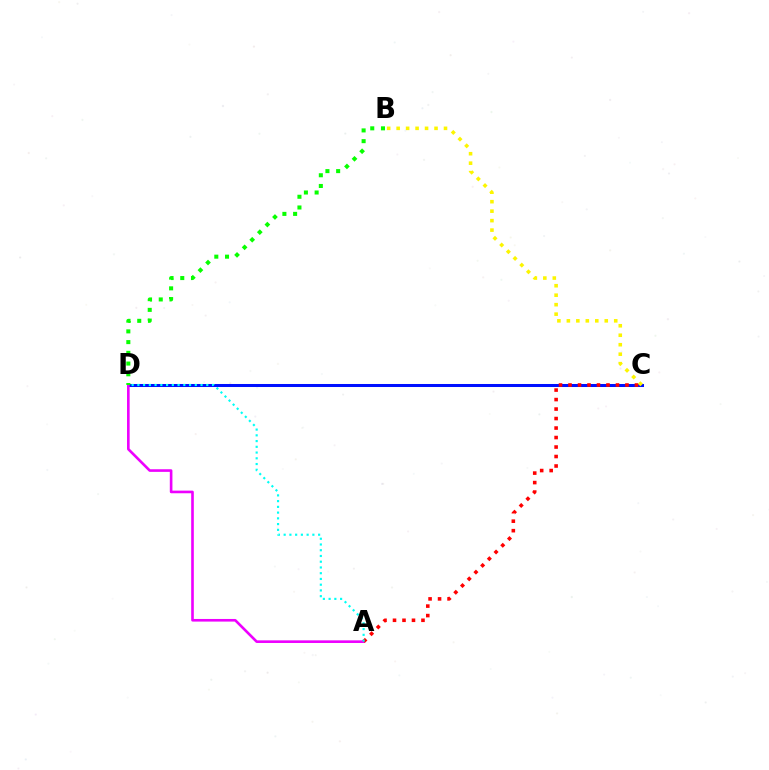{('C', 'D'): [{'color': '#0010ff', 'line_style': 'solid', 'thickness': 2.18}], ('A', 'D'): [{'color': '#ee00ff', 'line_style': 'solid', 'thickness': 1.89}, {'color': '#00fff6', 'line_style': 'dotted', 'thickness': 1.56}], ('A', 'C'): [{'color': '#ff0000', 'line_style': 'dotted', 'thickness': 2.58}], ('B', 'D'): [{'color': '#08ff00', 'line_style': 'dotted', 'thickness': 2.91}], ('B', 'C'): [{'color': '#fcf500', 'line_style': 'dotted', 'thickness': 2.57}]}